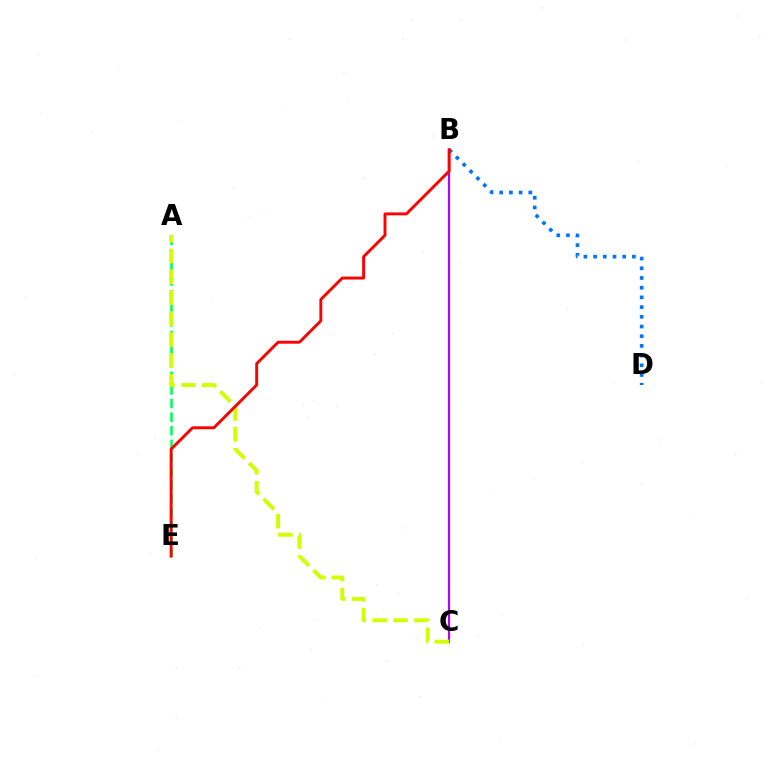{('A', 'E'): [{'color': '#00ff5c', 'line_style': 'dashed', 'thickness': 1.85}], ('B', 'C'): [{'color': '#b900ff', 'line_style': 'solid', 'thickness': 1.6}], ('A', 'C'): [{'color': '#d1ff00', 'line_style': 'dashed', 'thickness': 2.84}], ('B', 'D'): [{'color': '#0074ff', 'line_style': 'dotted', 'thickness': 2.64}], ('B', 'E'): [{'color': '#ff0000', 'line_style': 'solid', 'thickness': 2.1}]}